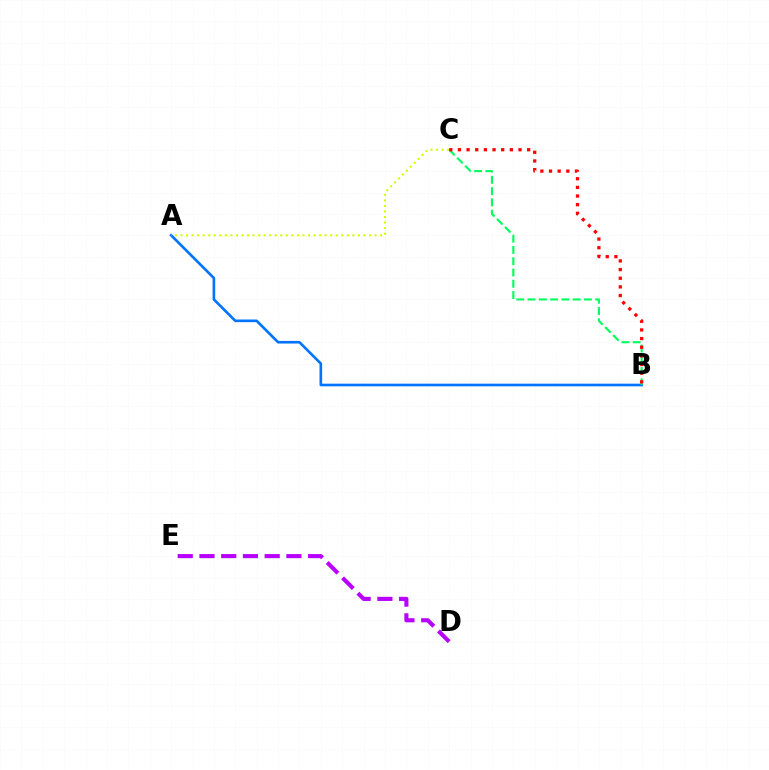{('A', 'B'): [{'color': '#0074ff', 'line_style': 'solid', 'thickness': 1.9}], ('B', 'C'): [{'color': '#00ff5c', 'line_style': 'dashed', 'thickness': 1.53}, {'color': '#ff0000', 'line_style': 'dotted', 'thickness': 2.35}], ('A', 'C'): [{'color': '#d1ff00', 'line_style': 'dotted', 'thickness': 1.51}], ('D', 'E'): [{'color': '#b900ff', 'line_style': 'dashed', 'thickness': 2.95}]}